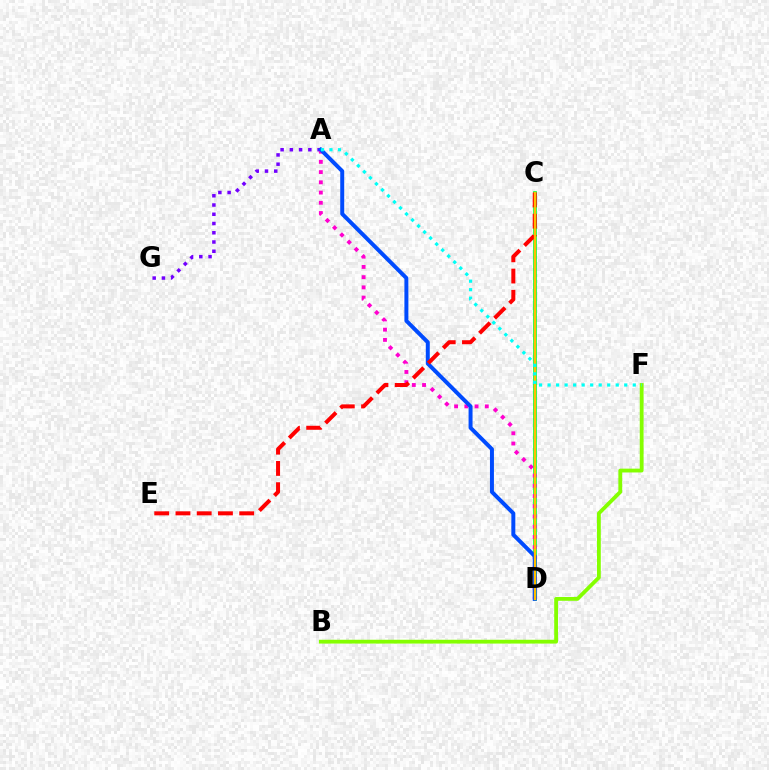{('C', 'D'): [{'color': '#00ff39', 'line_style': 'solid', 'thickness': 2.64}, {'color': '#ffbd00', 'line_style': 'solid', 'thickness': 1.63}], ('A', 'G'): [{'color': '#7200ff', 'line_style': 'dotted', 'thickness': 2.51}], ('A', 'D'): [{'color': '#ff00cf', 'line_style': 'dotted', 'thickness': 2.78}, {'color': '#004bff', 'line_style': 'solid', 'thickness': 2.86}], ('B', 'F'): [{'color': '#84ff00', 'line_style': 'solid', 'thickness': 2.75}], ('C', 'E'): [{'color': '#ff0000', 'line_style': 'dashed', 'thickness': 2.89}], ('A', 'F'): [{'color': '#00fff6', 'line_style': 'dotted', 'thickness': 2.31}]}